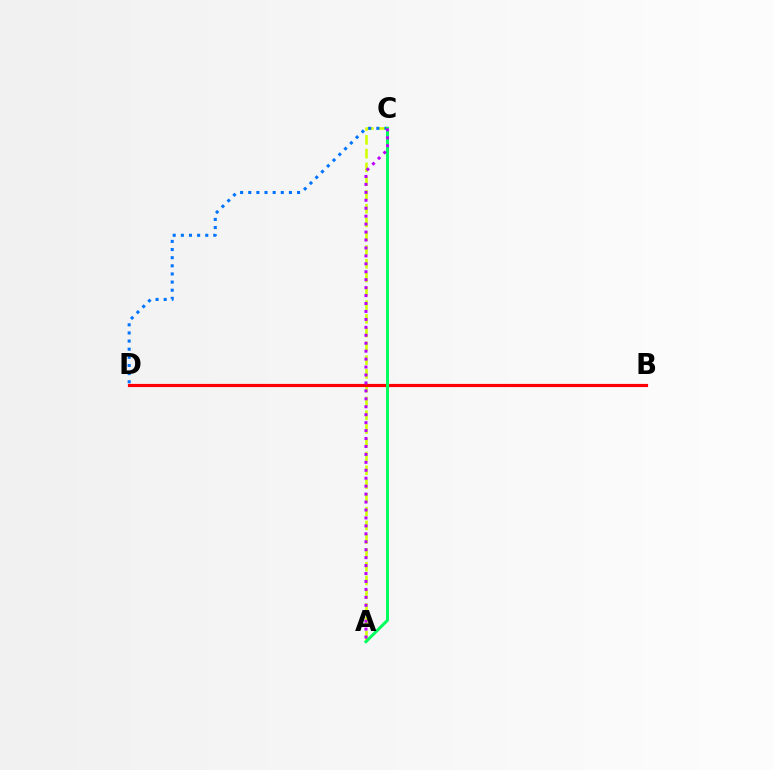{('A', 'C'): [{'color': '#d1ff00', 'line_style': 'dashed', 'thickness': 1.87}, {'color': '#00ff5c', 'line_style': 'solid', 'thickness': 2.15}, {'color': '#b900ff', 'line_style': 'dotted', 'thickness': 2.16}], ('C', 'D'): [{'color': '#0074ff', 'line_style': 'dotted', 'thickness': 2.21}], ('B', 'D'): [{'color': '#ff0000', 'line_style': 'solid', 'thickness': 2.28}]}